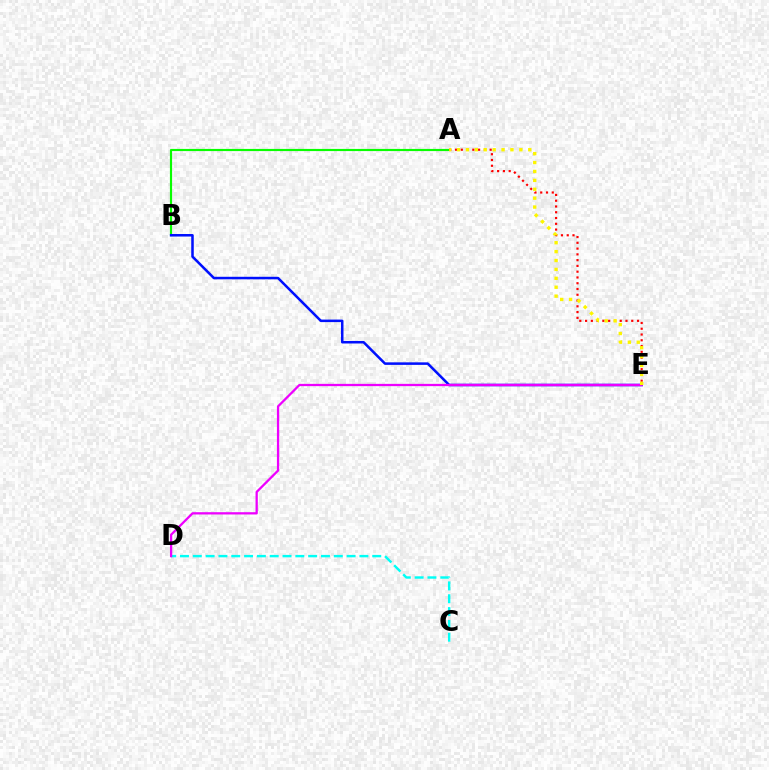{('A', 'B'): [{'color': '#08ff00', 'line_style': 'solid', 'thickness': 1.56}], ('A', 'E'): [{'color': '#ff0000', 'line_style': 'dotted', 'thickness': 1.57}, {'color': '#fcf500', 'line_style': 'dotted', 'thickness': 2.42}], ('B', 'E'): [{'color': '#0010ff', 'line_style': 'solid', 'thickness': 1.82}], ('C', 'D'): [{'color': '#00fff6', 'line_style': 'dashed', 'thickness': 1.74}], ('D', 'E'): [{'color': '#ee00ff', 'line_style': 'solid', 'thickness': 1.64}]}